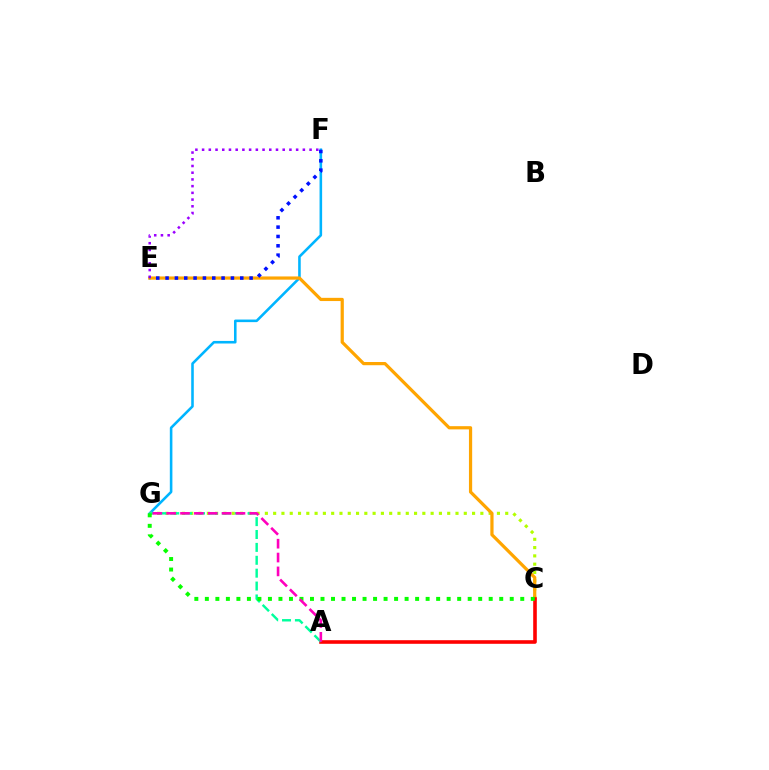{('F', 'G'): [{'color': '#00b5ff', 'line_style': 'solid', 'thickness': 1.86}], ('C', 'G'): [{'color': '#b3ff00', 'line_style': 'dotted', 'thickness': 2.25}, {'color': '#08ff00', 'line_style': 'dotted', 'thickness': 2.86}], ('C', 'E'): [{'color': '#ffa500', 'line_style': 'solid', 'thickness': 2.32}], ('E', 'F'): [{'color': '#9b00ff', 'line_style': 'dotted', 'thickness': 1.82}, {'color': '#0010ff', 'line_style': 'dotted', 'thickness': 2.54}], ('A', 'C'): [{'color': '#ff0000', 'line_style': 'solid', 'thickness': 2.6}], ('A', 'G'): [{'color': '#00ff9d', 'line_style': 'dashed', 'thickness': 1.75}, {'color': '#ff00bd', 'line_style': 'dashed', 'thickness': 1.88}]}